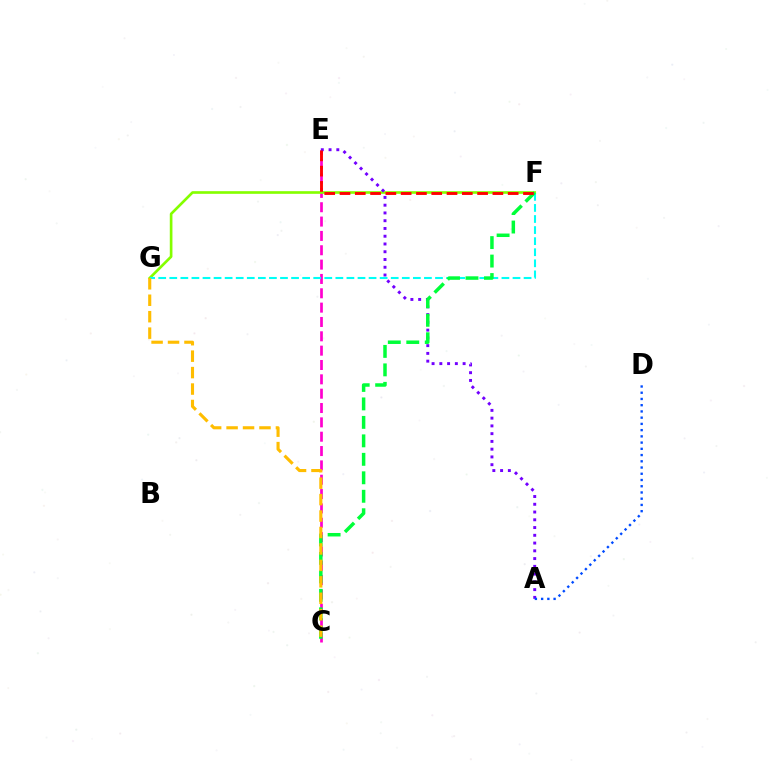{('C', 'E'): [{'color': '#ff00cf', 'line_style': 'dashed', 'thickness': 1.95}], ('F', 'G'): [{'color': '#84ff00', 'line_style': 'solid', 'thickness': 1.91}, {'color': '#00fff6', 'line_style': 'dashed', 'thickness': 1.5}], ('A', 'E'): [{'color': '#7200ff', 'line_style': 'dotted', 'thickness': 2.11}], ('A', 'D'): [{'color': '#004bff', 'line_style': 'dotted', 'thickness': 1.69}], ('C', 'F'): [{'color': '#00ff39', 'line_style': 'dashed', 'thickness': 2.51}], ('E', 'F'): [{'color': '#ff0000', 'line_style': 'dashed', 'thickness': 2.08}], ('C', 'G'): [{'color': '#ffbd00', 'line_style': 'dashed', 'thickness': 2.23}]}